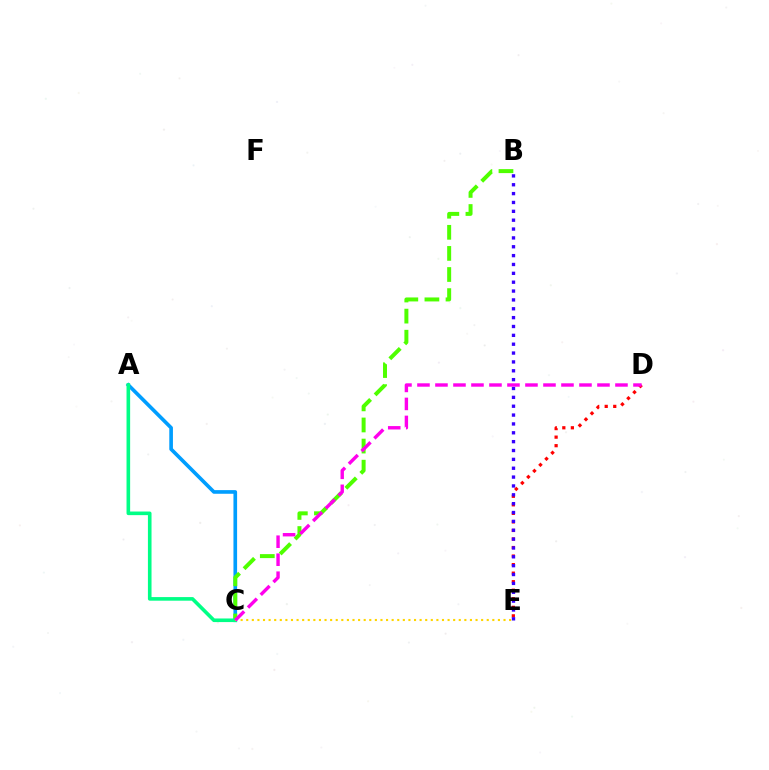{('D', 'E'): [{'color': '#ff0000', 'line_style': 'dotted', 'thickness': 2.32}], ('A', 'C'): [{'color': '#009eff', 'line_style': 'solid', 'thickness': 2.63}, {'color': '#00ff86', 'line_style': 'solid', 'thickness': 2.6}], ('B', 'C'): [{'color': '#4fff00', 'line_style': 'dashed', 'thickness': 2.87}], ('B', 'E'): [{'color': '#3700ff', 'line_style': 'dotted', 'thickness': 2.41}], ('C', 'E'): [{'color': '#ffd500', 'line_style': 'dotted', 'thickness': 1.52}], ('C', 'D'): [{'color': '#ff00ed', 'line_style': 'dashed', 'thickness': 2.45}]}